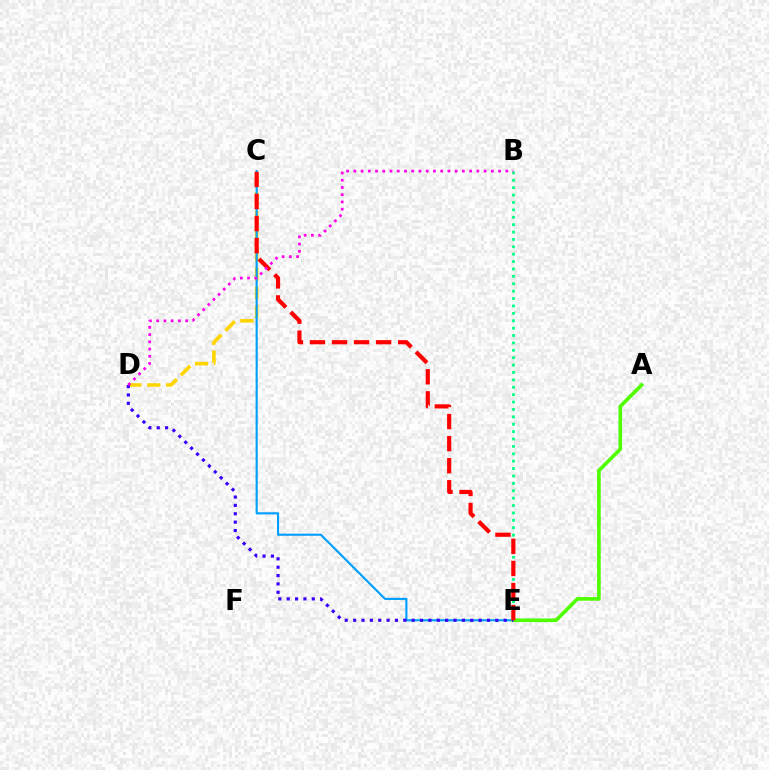{('C', 'D'): [{'color': '#ffd500', 'line_style': 'dashed', 'thickness': 2.56}], ('C', 'E'): [{'color': '#009eff', 'line_style': 'solid', 'thickness': 1.53}, {'color': '#ff0000', 'line_style': 'dashed', 'thickness': 3.0}], ('A', 'E'): [{'color': '#4fff00', 'line_style': 'solid', 'thickness': 2.62}], ('D', 'E'): [{'color': '#3700ff', 'line_style': 'dotted', 'thickness': 2.27}], ('B', 'E'): [{'color': '#00ff86', 'line_style': 'dotted', 'thickness': 2.01}], ('B', 'D'): [{'color': '#ff00ed', 'line_style': 'dotted', 'thickness': 1.97}]}